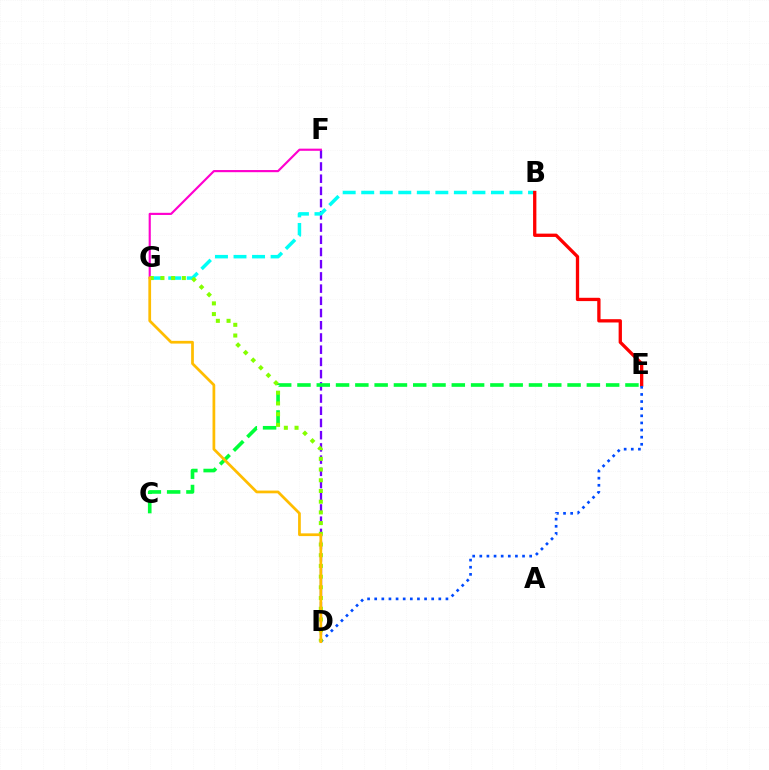{('D', 'F'): [{'color': '#7200ff', 'line_style': 'dashed', 'thickness': 1.66}], ('F', 'G'): [{'color': '#ff00cf', 'line_style': 'solid', 'thickness': 1.55}], ('B', 'G'): [{'color': '#00fff6', 'line_style': 'dashed', 'thickness': 2.52}], ('B', 'E'): [{'color': '#ff0000', 'line_style': 'solid', 'thickness': 2.38}], ('D', 'E'): [{'color': '#004bff', 'line_style': 'dotted', 'thickness': 1.94}], ('C', 'E'): [{'color': '#00ff39', 'line_style': 'dashed', 'thickness': 2.62}], ('D', 'G'): [{'color': '#84ff00', 'line_style': 'dotted', 'thickness': 2.91}, {'color': '#ffbd00', 'line_style': 'solid', 'thickness': 1.97}]}